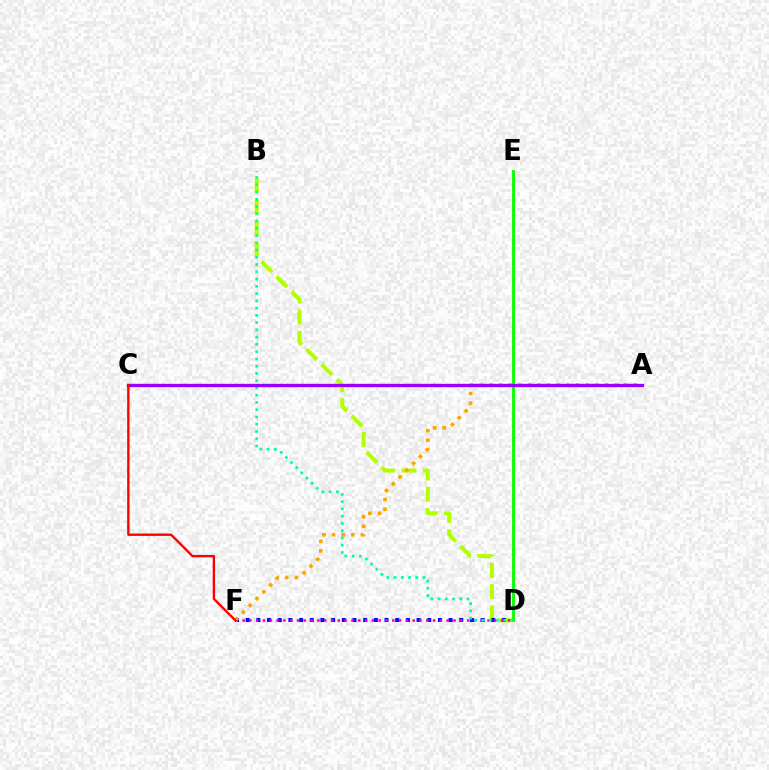{('B', 'D'): [{'color': '#b3ff00', 'line_style': 'dashed', 'thickness': 2.89}, {'color': '#00ff9d', 'line_style': 'dotted', 'thickness': 1.97}], ('D', 'F'): [{'color': '#0010ff', 'line_style': 'dotted', 'thickness': 2.9}, {'color': '#ff00bd', 'line_style': 'dotted', 'thickness': 1.85}], ('A', 'C'): [{'color': '#00b5ff', 'line_style': 'solid', 'thickness': 1.88}, {'color': '#9b00ff', 'line_style': 'solid', 'thickness': 2.41}], ('A', 'F'): [{'color': '#ffa500', 'line_style': 'dotted', 'thickness': 2.62}], ('D', 'E'): [{'color': '#08ff00', 'line_style': 'solid', 'thickness': 2.05}], ('C', 'F'): [{'color': '#ff0000', 'line_style': 'solid', 'thickness': 1.7}]}